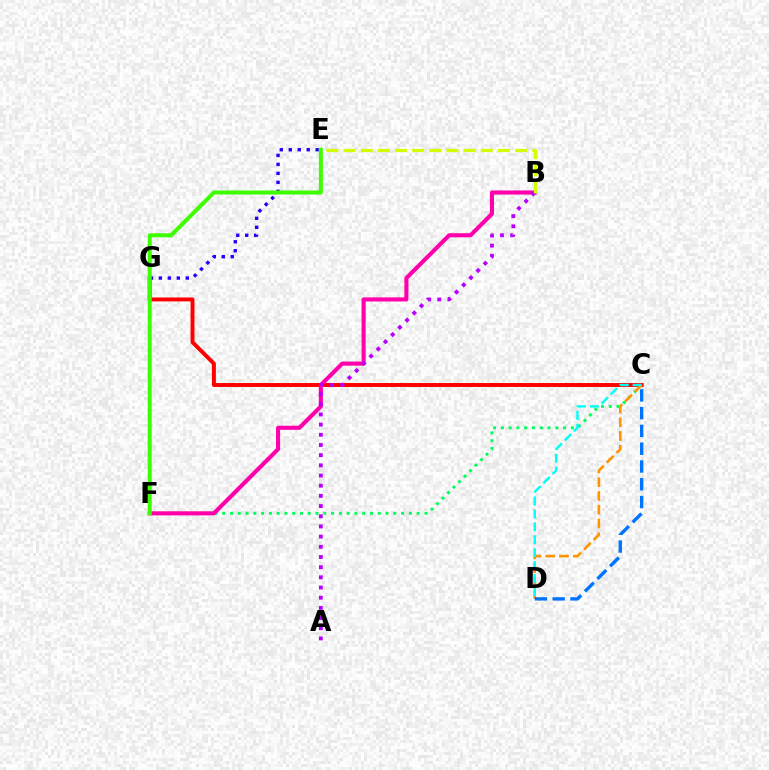{('C', 'F'): [{'color': '#00ff5c', 'line_style': 'dotted', 'thickness': 2.11}], ('C', 'G'): [{'color': '#ff0000', 'line_style': 'solid', 'thickness': 2.84}], ('C', 'D'): [{'color': '#ff9400', 'line_style': 'dashed', 'thickness': 1.87}, {'color': '#00fff6', 'line_style': 'dashed', 'thickness': 1.76}, {'color': '#0074ff', 'line_style': 'dashed', 'thickness': 2.41}], ('B', 'F'): [{'color': '#ff00ac', 'line_style': 'solid', 'thickness': 2.94}], ('A', 'B'): [{'color': '#b900ff', 'line_style': 'dotted', 'thickness': 2.77}], ('E', 'G'): [{'color': '#2500ff', 'line_style': 'dotted', 'thickness': 2.44}], ('B', 'E'): [{'color': '#d1ff00', 'line_style': 'dashed', 'thickness': 2.33}], ('E', 'F'): [{'color': '#3dff00', 'line_style': 'solid', 'thickness': 2.88}]}